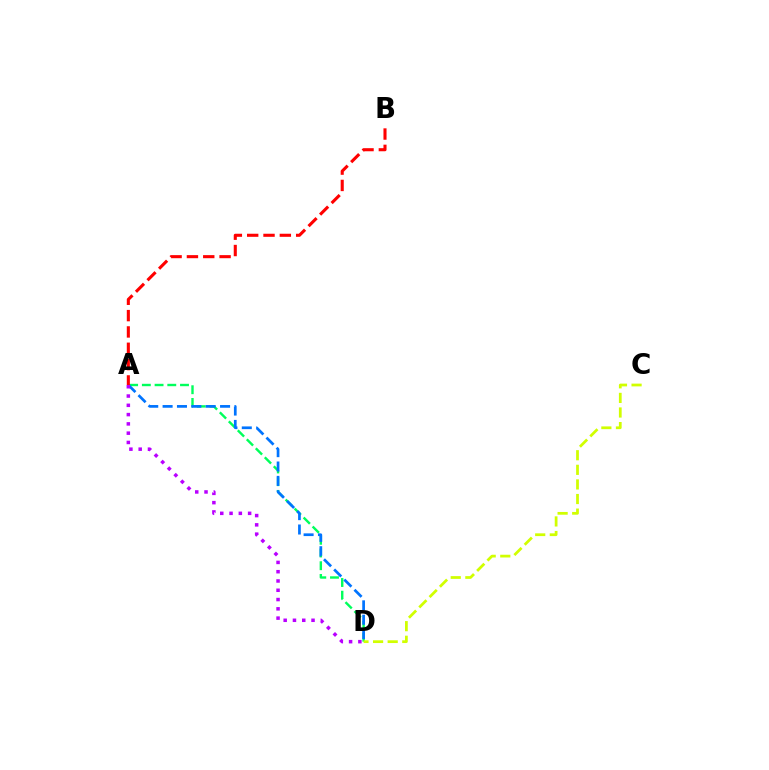{('A', 'D'): [{'color': '#00ff5c', 'line_style': 'dashed', 'thickness': 1.73}, {'color': '#0074ff', 'line_style': 'dashed', 'thickness': 1.95}, {'color': '#b900ff', 'line_style': 'dotted', 'thickness': 2.52}], ('A', 'B'): [{'color': '#ff0000', 'line_style': 'dashed', 'thickness': 2.22}], ('C', 'D'): [{'color': '#d1ff00', 'line_style': 'dashed', 'thickness': 1.98}]}